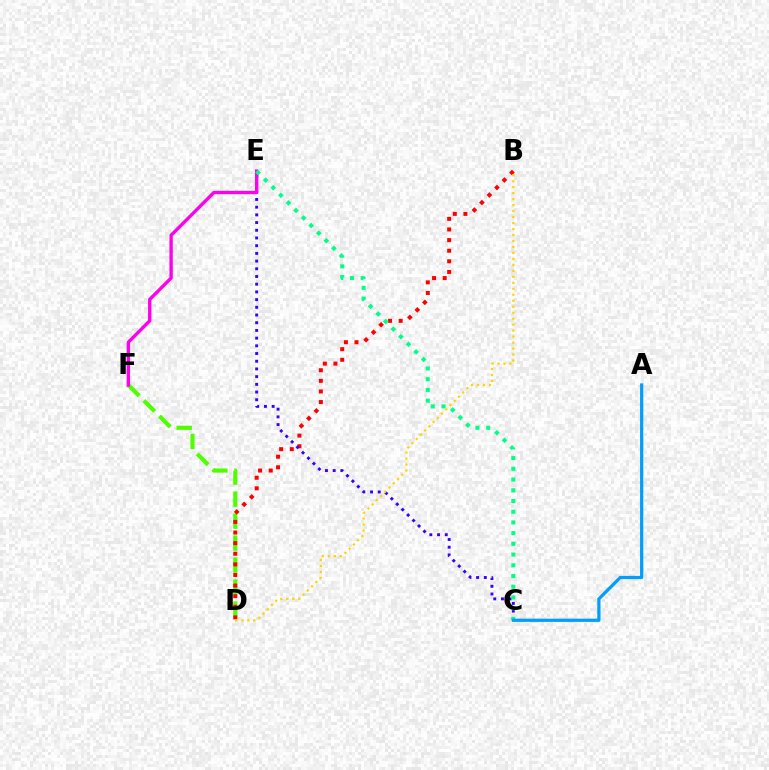{('D', 'F'): [{'color': '#4fff00', 'line_style': 'dashed', 'thickness': 2.99}], ('B', 'D'): [{'color': '#ff0000', 'line_style': 'dotted', 'thickness': 2.88}, {'color': '#ffd500', 'line_style': 'dotted', 'thickness': 1.62}], ('C', 'E'): [{'color': '#3700ff', 'line_style': 'dotted', 'thickness': 2.09}, {'color': '#00ff86', 'line_style': 'dotted', 'thickness': 2.91}], ('E', 'F'): [{'color': '#ff00ed', 'line_style': 'solid', 'thickness': 2.42}], ('A', 'C'): [{'color': '#009eff', 'line_style': 'solid', 'thickness': 2.31}]}